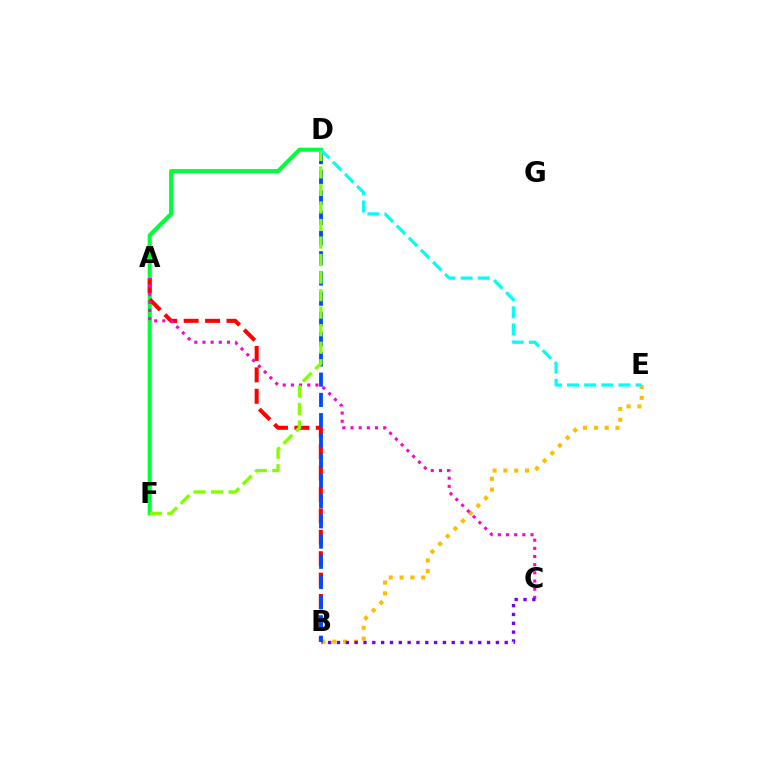{('D', 'F'): [{'color': '#00ff39', 'line_style': 'solid', 'thickness': 2.94}, {'color': '#84ff00', 'line_style': 'dashed', 'thickness': 2.38}], ('A', 'B'): [{'color': '#ff0000', 'line_style': 'dashed', 'thickness': 2.91}], ('B', 'E'): [{'color': '#ffbd00', 'line_style': 'dotted', 'thickness': 2.94}], ('B', 'D'): [{'color': '#004bff', 'line_style': 'dashed', 'thickness': 2.75}], ('A', 'C'): [{'color': '#ff00cf', 'line_style': 'dotted', 'thickness': 2.22}], ('B', 'C'): [{'color': '#7200ff', 'line_style': 'dotted', 'thickness': 2.4}], ('D', 'E'): [{'color': '#00fff6', 'line_style': 'dashed', 'thickness': 2.33}]}